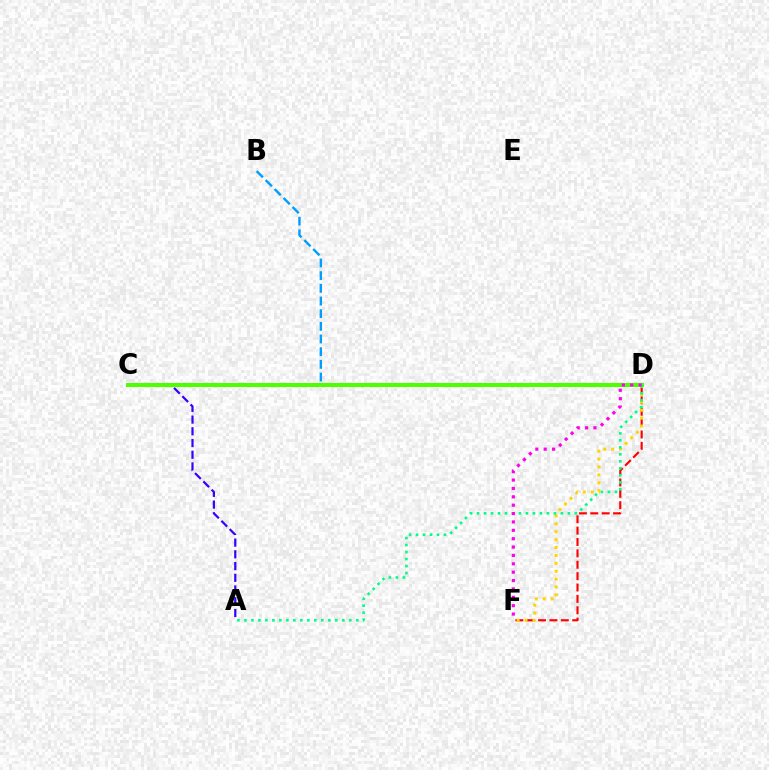{('D', 'F'): [{'color': '#ff0000', 'line_style': 'dashed', 'thickness': 1.54}, {'color': '#ffd500', 'line_style': 'dotted', 'thickness': 2.15}, {'color': '#ff00ed', 'line_style': 'dotted', 'thickness': 2.28}], ('B', 'D'): [{'color': '#009eff', 'line_style': 'dashed', 'thickness': 1.72}], ('A', 'C'): [{'color': '#3700ff', 'line_style': 'dashed', 'thickness': 1.59}], ('C', 'D'): [{'color': '#4fff00', 'line_style': 'solid', 'thickness': 2.9}], ('A', 'D'): [{'color': '#00ff86', 'line_style': 'dotted', 'thickness': 1.9}]}